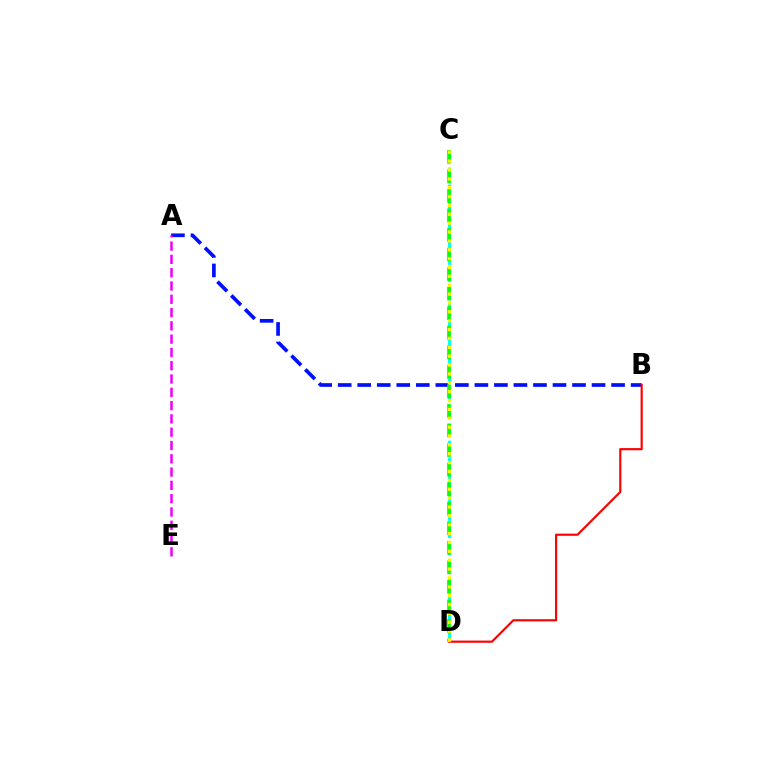{('A', 'B'): [{'color': '#0010ff', 'line_style': 'dashed', 'thickness': 2.65}], ('A', 'E'): [{'color': '#ee00ff', 'line_style': 'dashed', 'thickness': 1.81}], ('C', 'D'): [{'color': '#00fff6', 'line_style': 'dashed', 'thickness': 2.32}, {'color': '#08ff00', 'line_style': 'dashed', 'thickness': 2.66}, {'color': '#fcf500', 'line_style': 'dotted', 'thickness': 2.41}], ('B', 'D'): [{'color': '#ff0000', 'line_style': 'solid', 'thickness': 1.56}]}